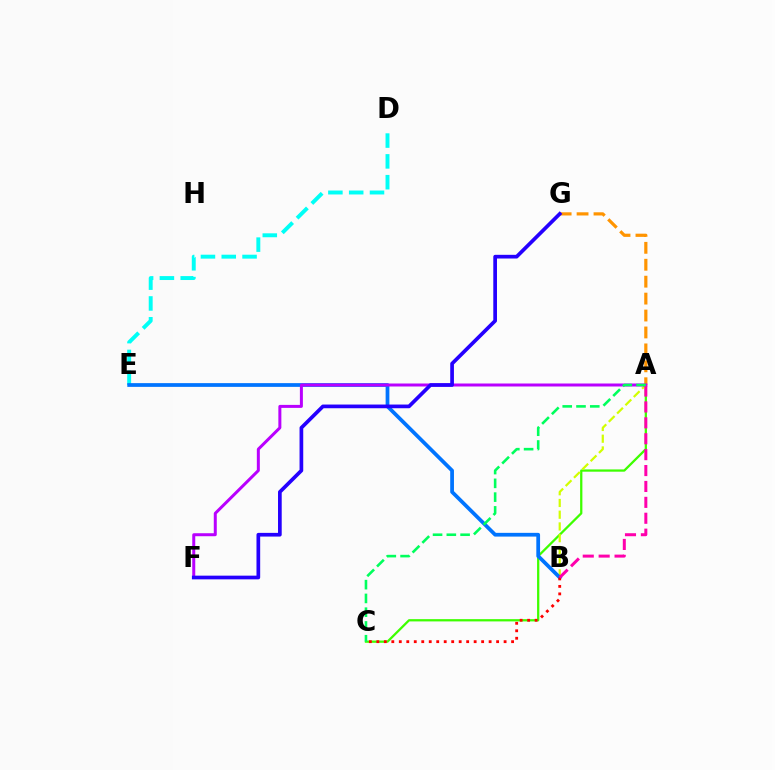{('D', 'E'): [{'color': '#00fff6', 'line_style': 'dashed', 'thickness': 2.83}], ('A', 'C'): [{'color': '#3dff00', 'line_style': 'solid', 'thickness': 1.63}, {'color': '#00ff5c', 'line_style': 'dashed', 'thickness': 1.87}], ('A', 'G'): [{'color': '#ff9400', 'line_style': 'dashed', 'thickness': 2.3}], ('A', 'B'): [{'color': '#d1ff00', 'line_style': 'dashed', 'thickness': 1.59}, {'color': '#ff00ac', 'line_style': 'dashed', 'thickness': 2.16}], ('B', 'E'): [{'color': '#0074ff', 'line_style': 'solid', 'thickness': 2.7}], ('A', 'F'): [{'color': '#b900ff', 'line_style': 'solid', 'thickness': 2.16}], ('B', 'C'): [{'color': '#ff0000', 'line_style': 'dotted', 'thickness': 2.03}], ('F', 'G'): [{'color': '#2500ff', 'line_style': 'solid', 'thickness': 2.66}]}